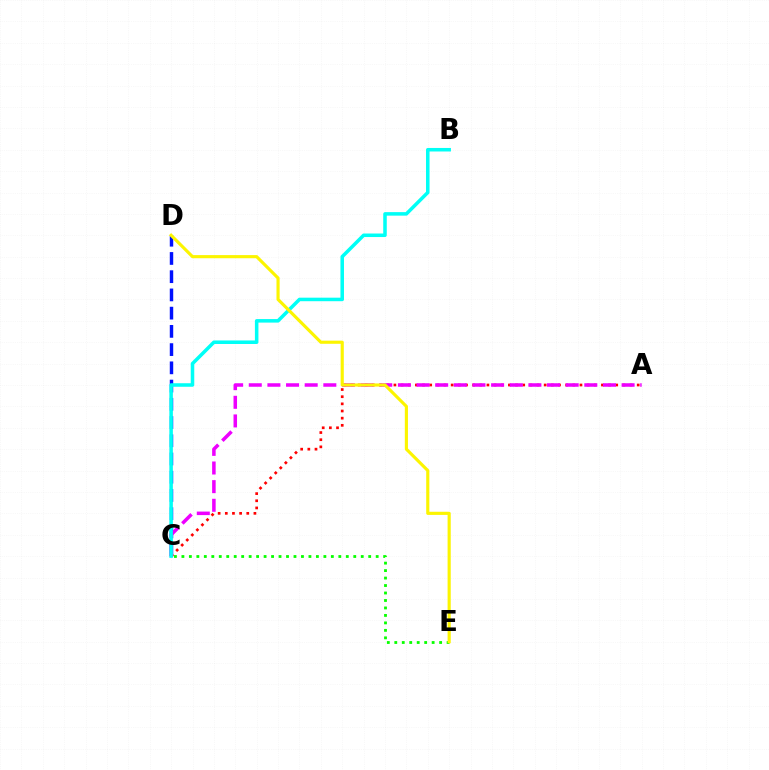{('C', 'D'): [{'color': '#0010ff', 'line_style': 'dashed', 'thickness': 2.48}], ('A', 'C'): [{'color': '#ff0000', 'line_style': 'dotted', 'thickness': 1.94}, {'color': '#ee00ff', 'line_style': 'dashed', 'thickness': 2.53}], ('C', 'E'): [{'color': '#08ff00', 'line_style': 'dotted', 'thickness': 2.03}], ('B', 'C'): [{'color': '#00fff6', 'line_style': 'solid', 'thickness': 2.54}], ('D', 'E'): [{'color': '#fcf500', 'line_style': 'solid', 'thickness': 2.26}]}